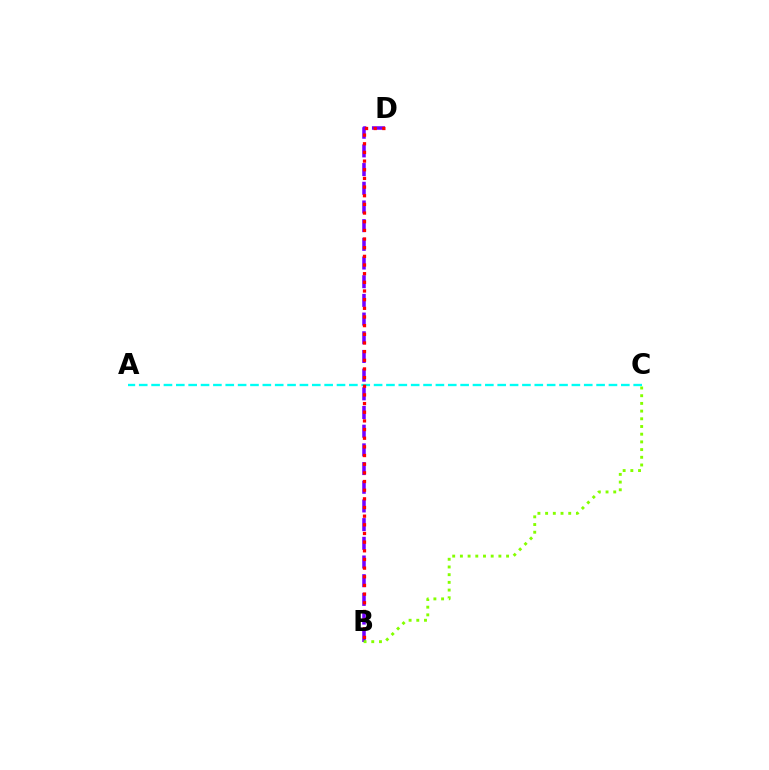{('B', 'D'): [{'color': '#7200ff', 'line_style': 'dashed', 'thickness': 2.54}, {'color': '#ff0000', 'line_style': 'dotted', 'thickness': 2.35}], ('A', 'C'): [{'color': '#00fff6', 'line_style': 'dashed', 'thickness': 1.68}], ('B', 'C'): [{'color': '#84ff00', 'line_style': 'dotted', 'thickness': 2.09}]}